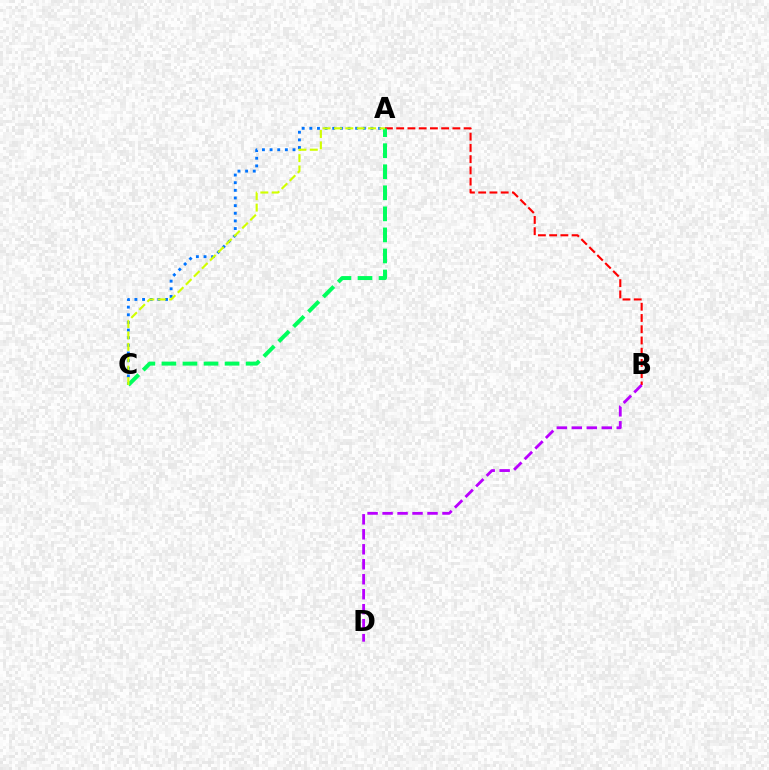{('A', 'B'): [{'color': '#ff0000', 'line_style': 'dashed', 'thickness': 1.53}], ('B', 'D'): [{'color': '#b900ff', 'line_style': 'dashed', 'thickness': 2.03}], ('A', 'C'): [{'color': '#0074ff', 'line_style': 'dotted', 'thickness': 2.08}, {'color': '#00ff5c', 'line_style': 'dashed', 'thickness': 2.86}, {'color': '#d1ff00', 'line_style': 'dashed', 'thickness': 1.55}]}